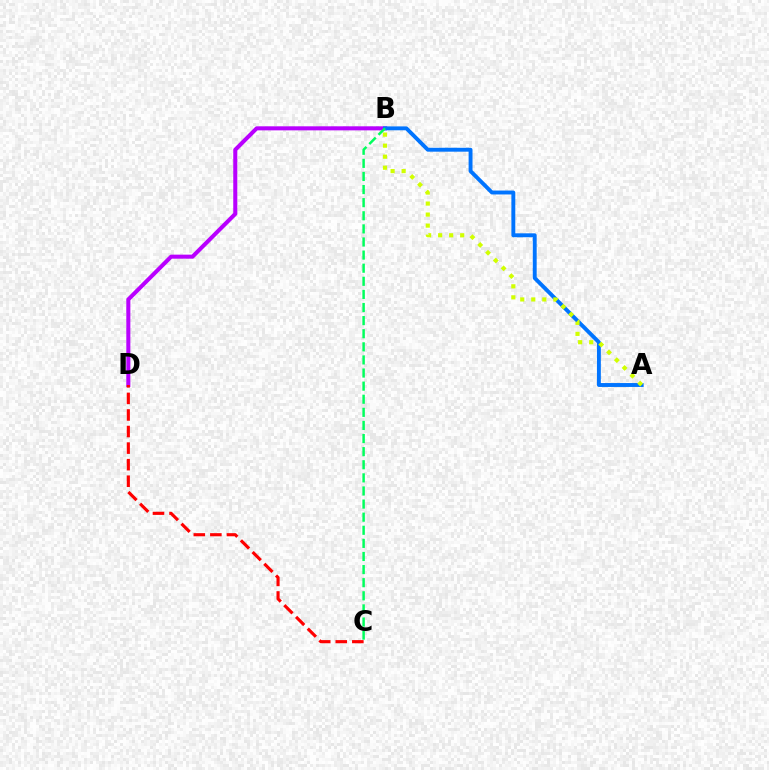{('B', 'D'): [{'color': '#b900ff', 'line_style': 'solid', 'thickness': 2.91}], ('C', 'D'): [{'color': '#ff0000', 'line_style': 'dashed', 'thickness': 2.25}], ('A', 'B'): [{'color': '#0074ff', 'line_style': 'solid', 'thickness': 2.81}, {'color': '#d1ff00', 'line_style': 'dotted', 'thickness': 2.99}], ('B', 'C'): [{'color': '#00ff5c', 'line_style': 'dashed', 'thickness': 1.78}]}